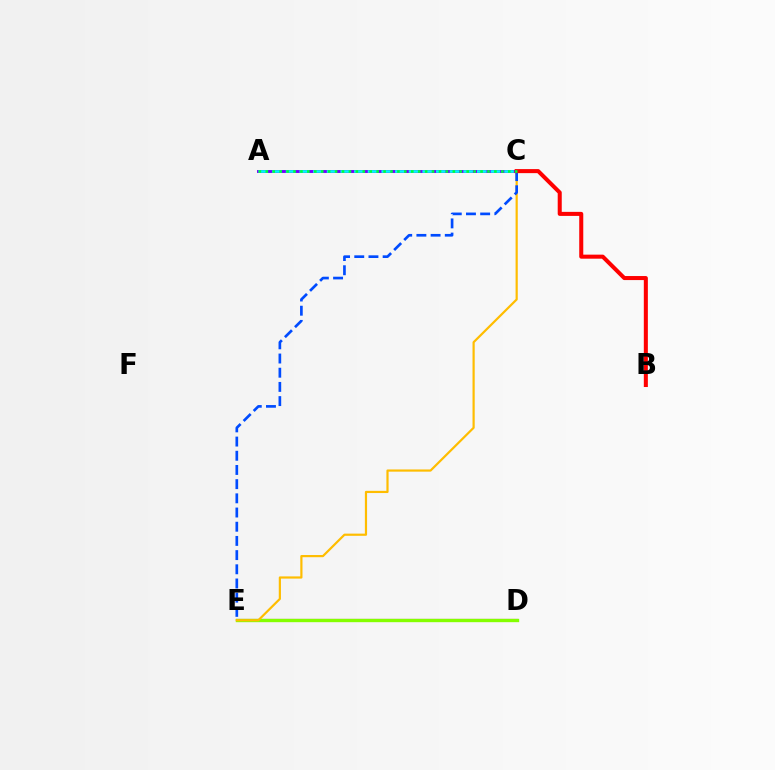{('A', 'C'): [{'color': '#7200ff', 'line_style': 'solid', 'thickness': 2.09}, {'color': '#00fff6', 'line_style': 'dashed', 'thickness': 1.86}, {'color': '#00ff39', 'line_style': 'dotted', 'thickness': 1.88}], ('D', 'E'): [{'color': '#ff00cf', 'line_style': 'solid', 'thickness': 1.55}, {'color': '#84ff00', 'line_style': 'solid', 'thickness': 2.41}], ('C', 'E'): [{'color': '#ffbd00', 'line_style': 'solid', 'thickness': 1.58}, {'color': '#004bff', 'line_style': 'dashed', 'thickness': 1.93}], ('B', 'C'): [{'color': '#ff0000', 'line_style': 'solid', 'thickness': 2.91}]}